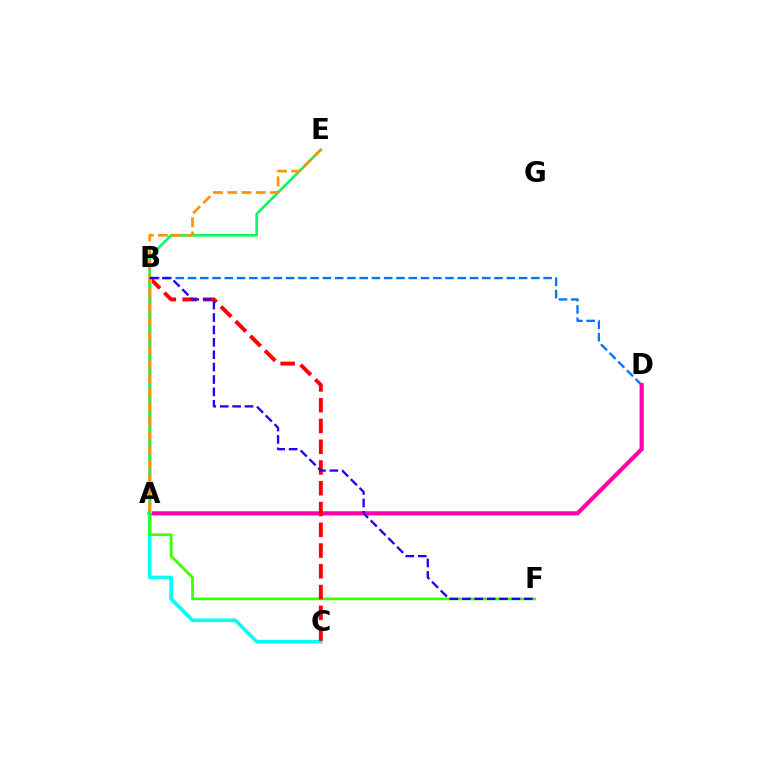{('B', 'D'): [{'color': '#0074ff', 'line_style': 'dashed', 'thickness': 1.67}], ('A', 'D'): [{'color': '#ff00ac', 'line_style': 'solid', 'thickness': 2.99}], ('A', 'C'): [{'color': '#00fff6', 'line_style': 'solid', 'thickness': 2.6}], ('A', 'F'): [{'color': '#3dff00', 'line_style': 'solid', 'thickness': 1.97}], ('B', 'C'): [{'color': '#ff0000', 'line_style': 'dashed', 'thickness': 2.82}], ('A', 'B'): [{'color': '#b900ff', 'line_style': 'solid', 'thickness': 1.74}, {'color': '#d1ff00', 'line_style': 'dashed', 'thickness': 1.97}], ('A', 'E'): [{'color': '#00ff5c', 'line_style': 'solid', 'thickness': 1.91}, {'color': '#ff9400', 'line_style': 'dashed', 'thickness': 1.93}], ('B', 'F'): [{'color': '#2500ff', 'line_style': 'dashed', 'thickness': 1.68}]}